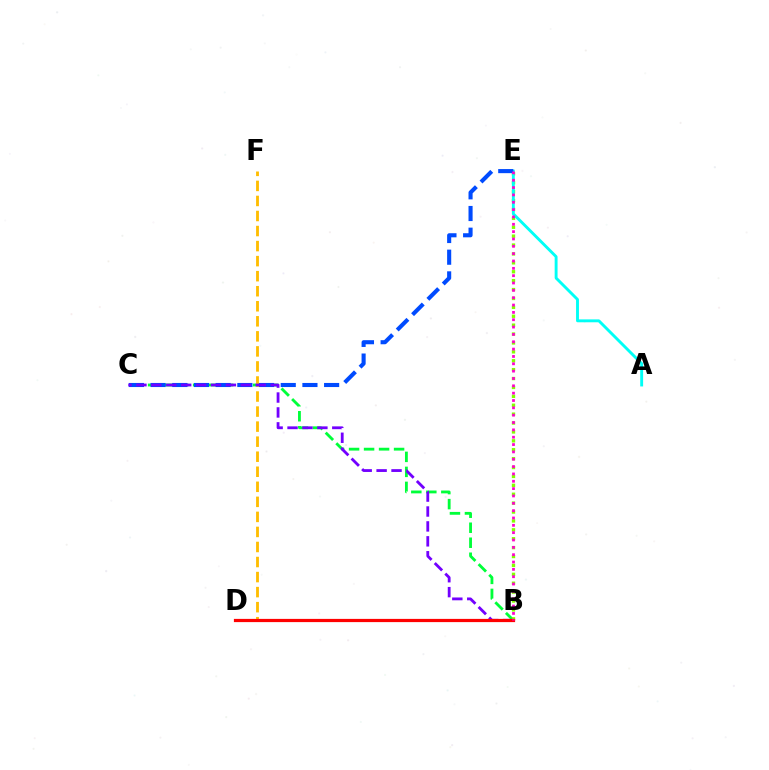{('B', 'C'): [{'color': '#00ff39', 'line_style': 'dashed', 'thickness': 2.04}, {'color': '#7200ff', 'line_style': 'dashed', 'thickness': 2.03}], ('B', 'E'): [{'color': '#84ff00', 'line_style': 'dotted', 'thickness': 2.42}, {'color': '#ff00cf', 'line_style': 'dotted', 'thickness': 1.99}], ('A', 'E'): [{'color': '#00fff6', 'line_style': 'solid', 'thickness': 2.08}], ('C', 'E'): [{'color': '#004bff', 'line_style': 'dashed', 'thickness': 2.95}], ('D', 'F'): [{'color': '#ffbd00', 'line_style': 'dashed', 'thickness': 2.04}], ('B', 'D'): [{'color': '#ff0000', 'line_style': 'solid', 'thickness': 2.32}]}